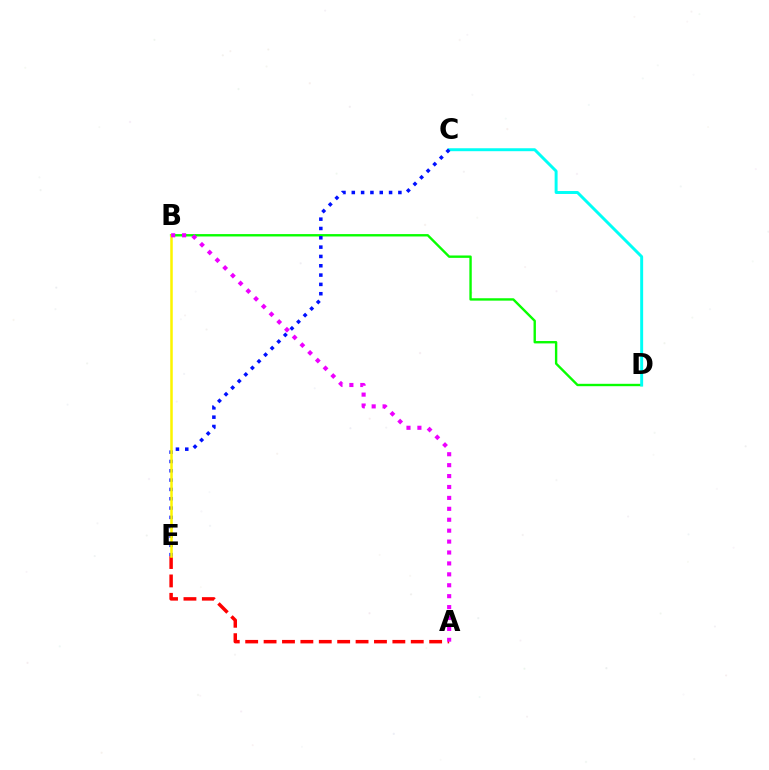{('B', 'D'): [{'color': '#08ff00', 'line_style': 'solid', 'thickness': 1.72}], ('C', 'D'): [{'color': '#00fff6', 'line_style': 'solid', 'thickness': 2.12}], ('A', 'E'): [{'color': '#ff0000', 'line_style': 'dashed', 'thickness': 2.5}], ('C', 'E'): [{'color': '#0010ff', 'line_style': 'dotted', 'thickness': 2.53}], ('B', 'E'): [{'color': '#fcf500', 'line_style': 'solid', 'thickness': 1.82}], ('A', 'B'): [{'color': '#ee00ff', 'line_style': 'dotted', 'thickness': 2.97}]}